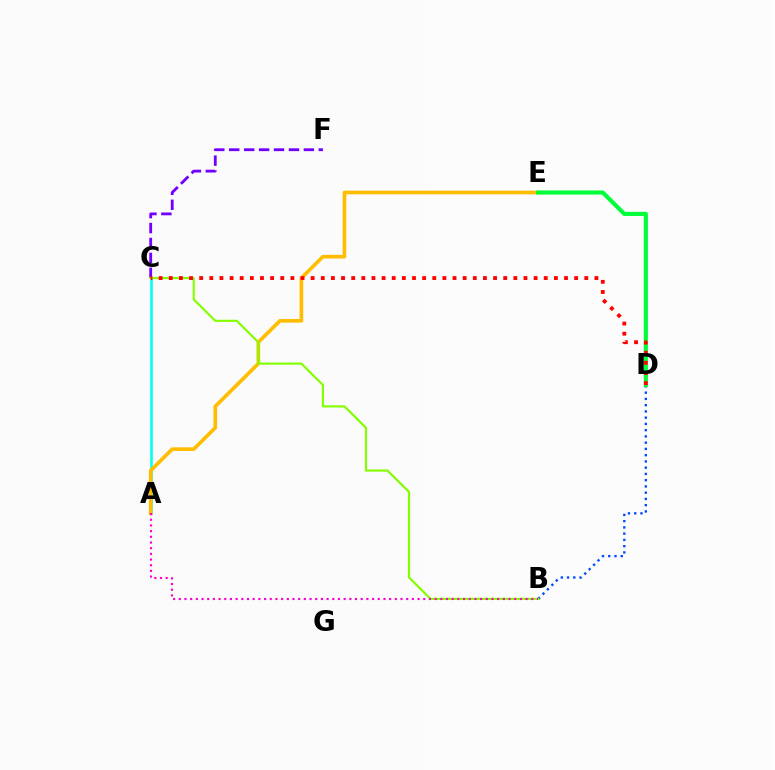{('C', 'F'): [{'color': '#7200ff', 'line_style': 'dashed', 'thickness': 2.03}], ('A', 'C'): [{'color': '#00fff6', 'line_style': 'solid', 'thickness': 1.87}], ('B', 'D'): [{'color': '#004bff', 'line_style': 'dotted', 'thickness': 1.7}], ('A', 'E'): [{'color': '#ffbd00', 'line_style': 'solid', 'thickness': 2.63}], ('B', 'C'): [{'color': '#84ff00', 'line_style': 'solid', 'thickness': 1.56}], ('D', 'E'): [{'color': '#00ff39', 'line_style': 'solid', 'thickness': 2.98}], ('C', 'D'): [{'color': '#ff0000', 'line_style': 'dotted', 'thickness': 2.75}], ('A', 'B'): [{'color': '#ff00cf', 'line_style': 'dotted', 'thickness': 1.54}]}